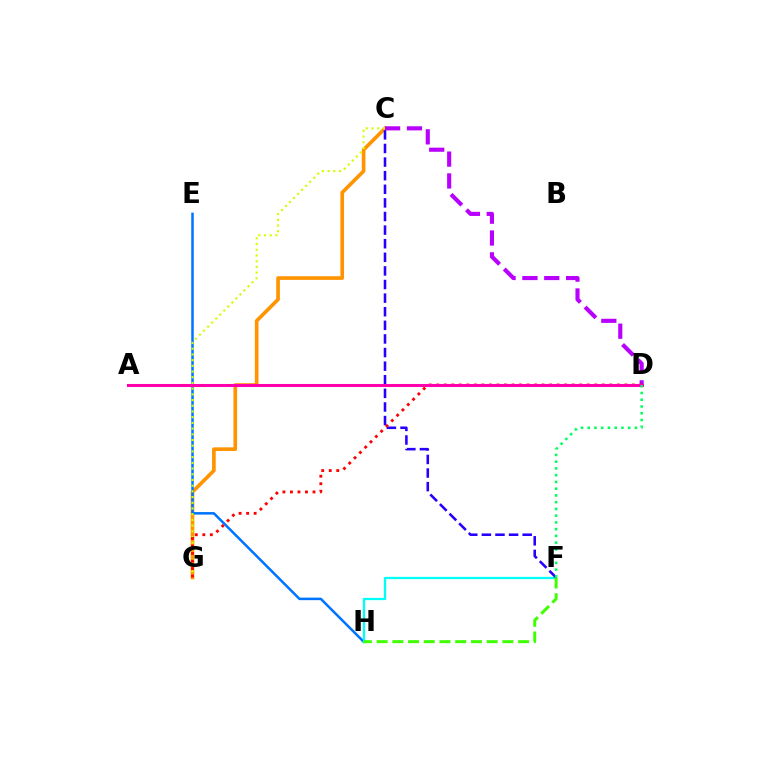{('C', 'G'): [{'color': '#ff9400', 'line_style': 'solid', 'thickness': 2.63}, {'color': '#d1ff00', 'line_style': 'dotted', 'thickness': 1.55}], ('E', 'H'): [{'color': '#0074ff', 'line_style': 'solid', 'thickness': 1.81}], ('F', 'H'): [{'color': '#00fff6', 'line_style': 'solid', 'thickness': 1.65}, {'color': '#3dff00', 'line_style': 'dashed', 'thickness': 2.14}], ('C', 'F'): [{'color': '#2500ff', 'line_style': 'dashed', 'thickness': 1.85}], ('C', 'D'): [{'color': '#b900ff', 'line_style': 'dashed', 'thickness': 2.97}], ('D', 'G'): [{'color': '#ff0000', 'line_style': 'dotted', 'thickness': 2.04}], ('A', 'D'): [{'color': '#ff00ac', 'line_style': 'solid', 'thickness': 2.2}], ('D', 'F'): [{'color': '#00ff5c', 'line_style': 'dotted', 'thickness': 1.83}]}